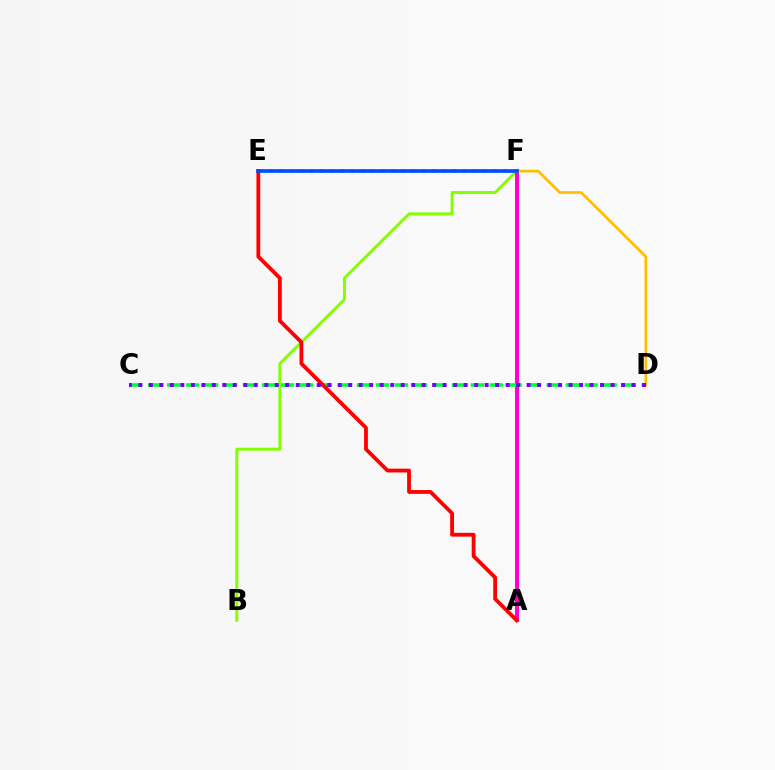{('B', 'F'): [{'color': '#84ff00', 'line_style': 'solid', 'thickness': 2.14}], ('A', 'F'): [{'color': '#ff00cf', 'line_style': 'solid', 'thickness': 2.9}], ('C', 'D'): [{'color': '#00ff39', 'line_style': 'dashed', 'thickness': 2.58}, {'color': '#7200ff', 'line_style': 'dotted', 'thickness': 2.85}], ('E', 'F'): [{'color': '#00fff6', 'line_style': 'dotted', 'thickness': 2.76}, {'color': '#004bff', 'line_style': 'solid', 'thickness': 2.62}], ('D', 'F'): [{'color': '#ffbd00', 'line_style': 'solid', 'thickness': 1.94}], ('A', 'E'): [{'color': '#ff0000', 'line_style': 'solid', 'thickness': 2.74}]}